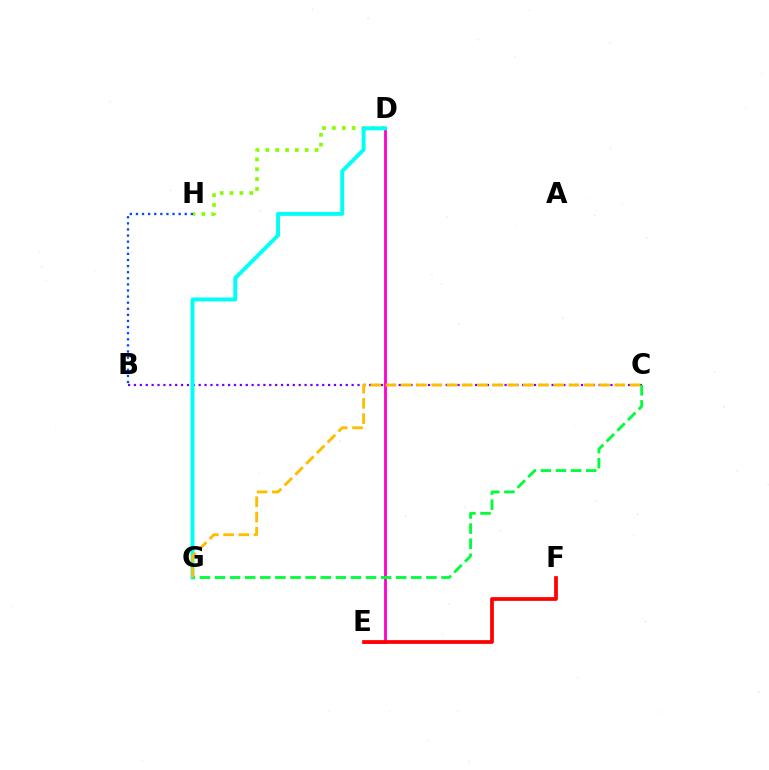{('D', 'H'): [{'color': '#84ff00', 'line_style': 'dotted', 'thickness': 2.67}], ('D', 'E'): [{'color': '#ff00cf', 'line_style': 'solid', 'thickness': 2.02}], ('B', 'C'): [{'color': '#7200ff', 'line_style': 'dotted', 'thickness': 1.6}], ('B', 'H'): [{'color': '#004bff', 'line_style': 'dotted', 'thickness': 1.66}], ('E', 'F'): [{'color': '#ff0000', 'line_style': 'solid', 'thickness': 2.69}], ('D', 'G'): [{'color': '#00fff6', 'line_style': 'solid', 'thickness': 2.82}], ('C', 'G'): [{'color': '#00ff39', 'line_style': 'dashed', 'thickness': 2.05}, {'color': '#ffbd00', 'line_style': 'dashed', 'thickness': 2.07}]}